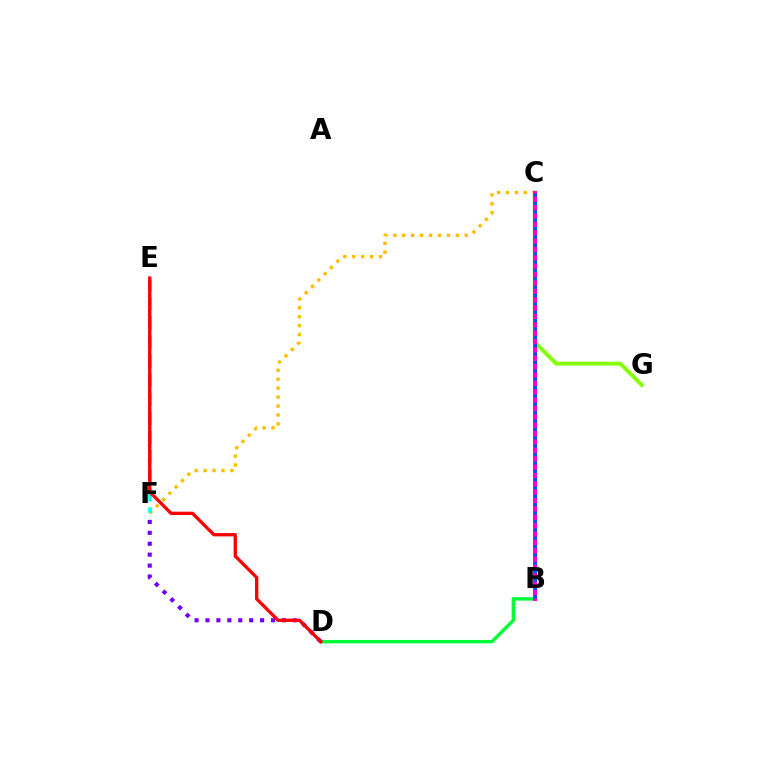{('C', 'F'): [{'color': '#ffbd00', 'line_style': 'dotted', 'thickness': 2.43}], ('C', 'G'): [{'color': '#84ff00', 'line_style': 'solid', 'thickness': 2.79}], ('E', 'F'): [{'color': '#00fff6', 'line_style': 'dashed', 'thickness': 2.6}], ('B', 'D'): [{'color': '#00ff39', 'line_style': 'solid', 'thickness': 2.45}], ('D', 'F'): [{'color': '#7200ff', 'line_style': 'dotted', 'thickness': 2.97}], ('D', 'E'): [{'color': '#ff0000', 'line_style': 'solid', 'thickness': 2.38}], ('B', 'C'): [{'color': '#ff00cf', 'line_style': 'solid', 'thickness': 2.92}, {'color': '#004bff', 'line_style': 'dotted', 'thickness': 2.27}]}